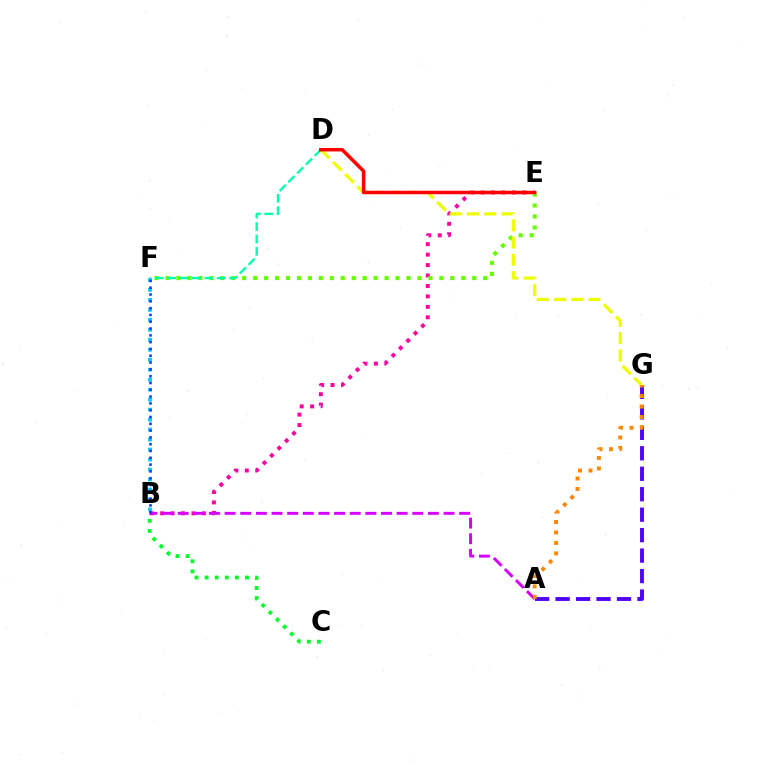{('B', 'E'): [{'color': '#ff00a0', 'line_style': 'dotted', 'thickness': 2.84}], ('B', 'C'): [{'color': '#00ff27', 'line_style': 'dotted', 'thickness': 2.74}], ('B', 'F'): [{'color': '#00c7ff', 'line_style': 'dotted', 'thickness': 2.71}, {'color': '#003fff', 'line_style': 'dotted', 'thickness': 1.85}], ('E', 'F'): [{'color': '#66ff00', 'line_style': 'dotted', 'thickness': 2.98}], ('D', 'F'): [{'color': '#00ffaf', 'line_style': 'dashed', 'thickness': 1.68}], ('D', 'G'): [{'color': '#eeff00', 'line_style': 'dashed', 'thickness': 2.35}], ('A', 'B'): [{'color': '#d600ff', 'line_style': 'dashed', 'thickness': 2.12}], ('D', 'E'): [{'color': '#ff0000', 'line_style': 'solid', 'thickness': 2.51}], ('A', 'G'): [{'color': '#4f00ff', 'line_style': 'dashed', 'thickness': 2.78}, {'color': '#ff8800', 'line_style': 'dotted', 'thickness': 2.85}]}